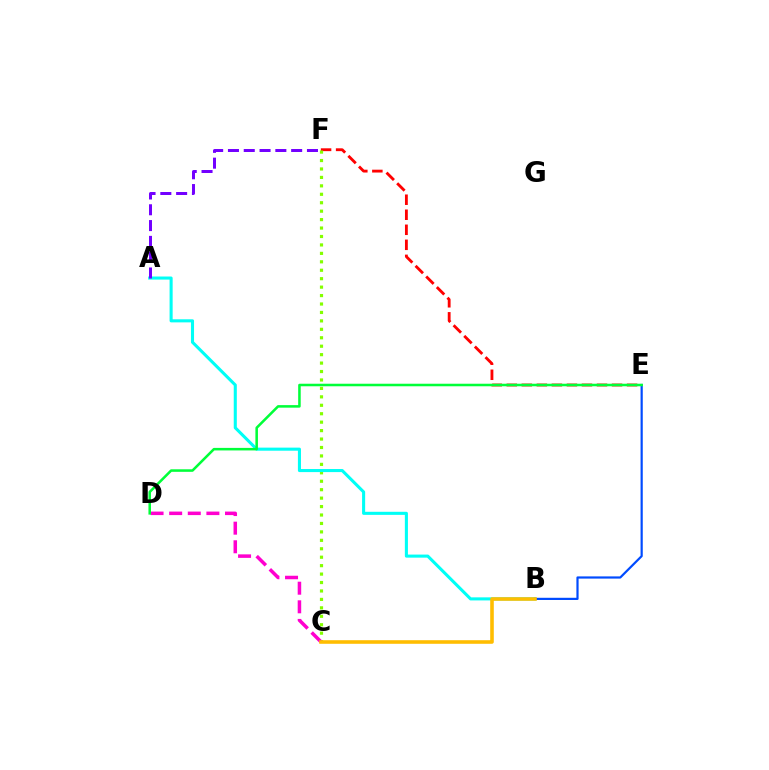{('E', 'F'): [{'color': '#ff0000', 'line_style': 'dashed', 'thickness': 2.04}], ('C', 'F'): [{'color': '#84ff00', 'line_style': 'dotted', 'thickness': 2.29}], ('A', 'B'): [{'color': '#00fff6', 'line_style': 'solid', 'thickness': 2.22}], ('C', 'D'): [{'color': '#ff00cf', 'line_style': 'dashed', 'thickness': 2.53}], ('A', 'F'): [{'color': '#7200ff', 'line_style': 'dashed', 'thickness': 2.15}], ('B', 'E'): [{'color': '#004bff', 'line_style': 'solid', 'thickness': 1.58}], ('D', 'E'): [{'color': '#00ff39', 'line_style': 'solid', 'thickness': 1.83}], ('B', 'C'): [{'color': '#ffbd00', 'line_style': 'solid', 'thickness': 2.58}]}